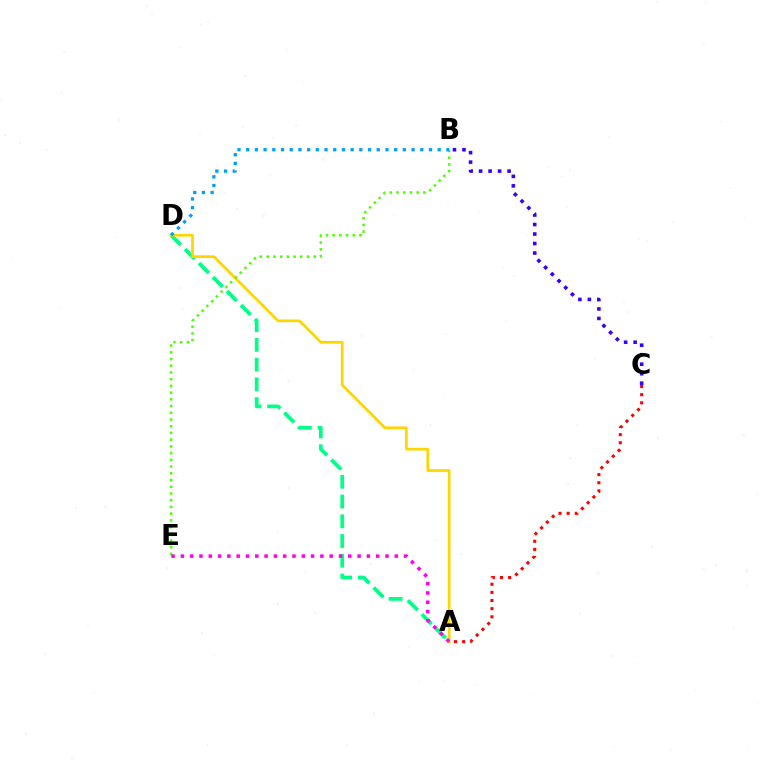{('B', 'C'): [{'color': '#3700ff', 'line_style': 'dotted', 'thickness': 2.58}], ('A', 'D'): [{'color': '#00ff86', 'line_style': 'dashed', 'thickness': 2.68}, {'color': '#ffd500', 'line_style': 'solid', 'thickness': 1.93}], ('B', 'E'): [{'color': '#4fff00', 'line_style': 'dotted', 'thickness': 1.83}], ('A', 'E'): [{'color': '#ff00ed', 'line_style': 'dotted', 'thickness': 2.53}], ('B', 'D'): [{'color': '#009eff', 'line_style': 'dotted', 'thickness': 2.36}], ('A', 'C'): [{'color': '#ff0000', 'line_style': 'dotted', 'thickness': 2.21}]}